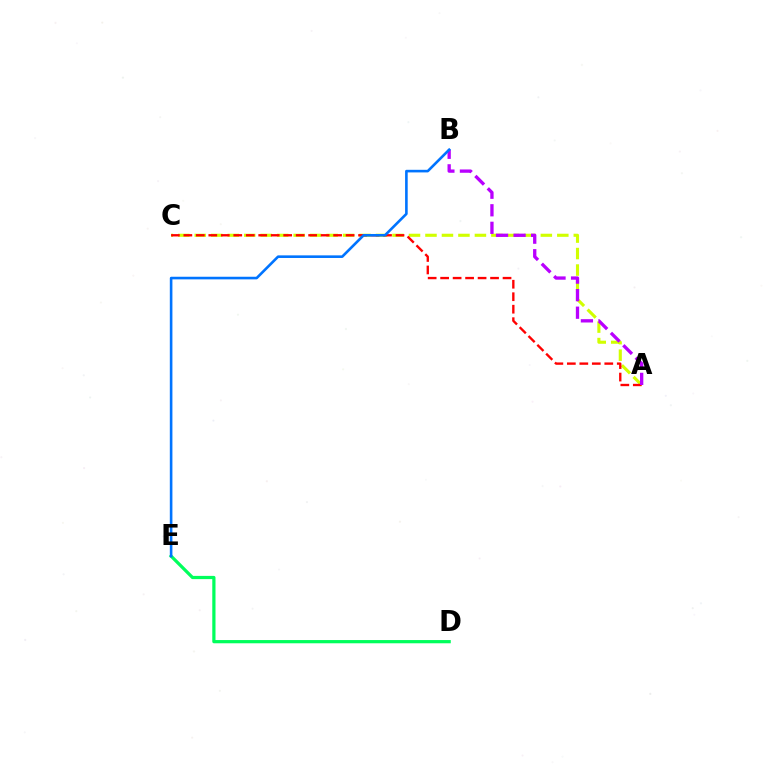{('A', 'C'): [{'color': '#d1ff00', 'line_style': 'dashed', 'thickness': 2.24}, {'color': '#ff0000', 'line_style': 'dashed', 'thickness': 1.7}], ('D', 'E'): [{'color': '#00ff5c', 'line_style': 'solid', 'thickness': 2.32}], ('A', 'B'): [{'color': '#b900ff', 'line_style': 'dashed', 'thickness': 2.38}], ('B', 'E'): [{'color': '#0074ff', 'line_style': 'solid', 'thickness': 1.88}]}